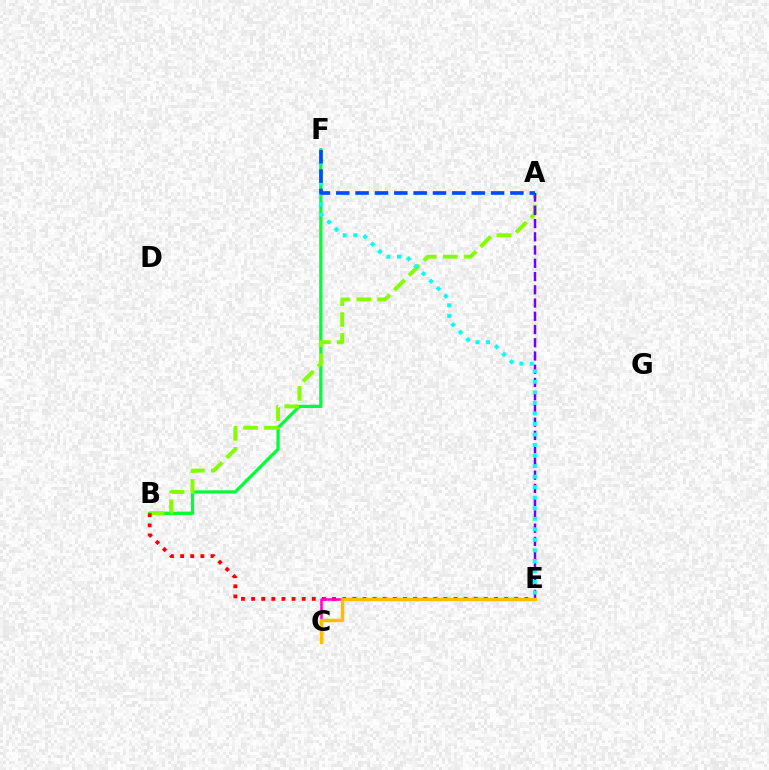{('B', 'F'): [{'color': '#00ff39', 'line_style': 'solid', 'thickness': 2.35}], ('A', 'B'): [{'color': '#84ff00', 'line_style': 'dashed', 'thickness': 2.83}], ('A', 'E'): [{'color': '#7200ff', 'line_style': 'dashed', 'thickness': 1.8}], ('B', 'E'): [{'color': '#ff0000', 'line_style': 'dotted', 'thickness': 2.75}], ('C', 'E'): [{'color': '#ff00cf', 'line_style': 'solid', 'thickness': 1.82}, {'color': '#ffbd00', 'line_style': 'solid', 'thickness': 2.49}], ('E', 'F'): [{'color': '#00fff6', 'line_style': 'dotted', 'thickness': 2.86}], ('A', 'F'): [{'color': '#004bff', 'line_style': 'dashed', 'thickness': 2.63}]}